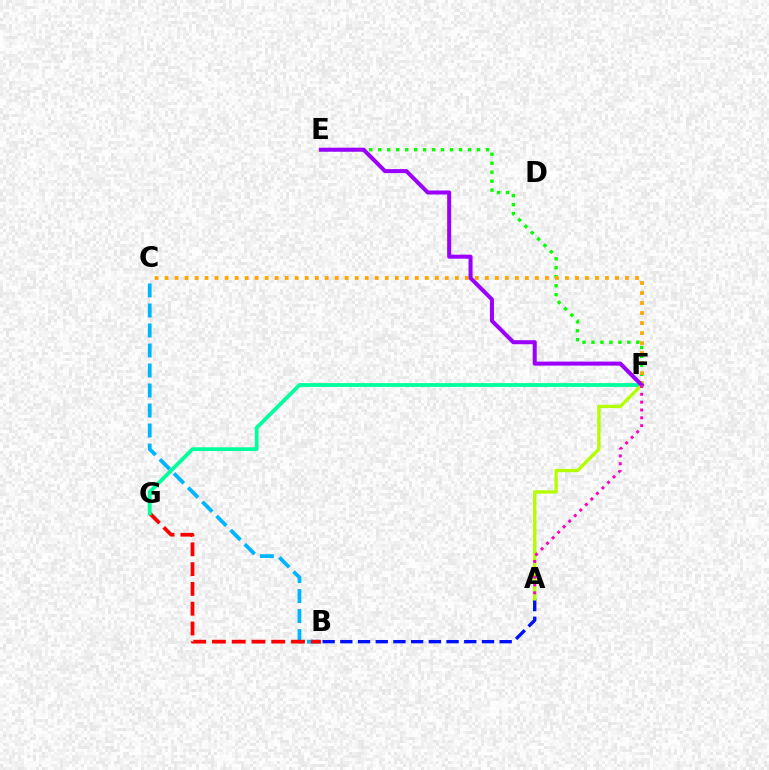{('B', 'C'): [{'color': '#00b5ff', 'line_style': 'dashed', 'thickness': 2.72}], ('A', 'B'): [{'color': '#0010ff', 'line_style': 'dashed', 'thickness': 2.41}], ('B', 'G'): [{'color': '#ff0000', 'line_style': 'dashed', 'thickness': 2.69}], ('E', 'F'): [{'color': '#08ff00', 'line_style': 'dotted', 'thickness': 2.44}, {'color': '#9b00ff', 'line_style': 'solid', 'thickness': 2.9}], ('C', 'F'): [{'color': '#ffa500', 'line_style': 'dotted', 'thickness': 2.72}], ('F', 'G'): [{'color': '#00ff9d', 'line_style': 'solid', 'thickness': 2.72}], ('A', 'F'): [{'color': '#b3ff00', 'line_style': 'solid', 'thickness': 2.38}, {'color': '#ff00bd', 'line_style': 'dotted', 'thickness': 2.13}]}